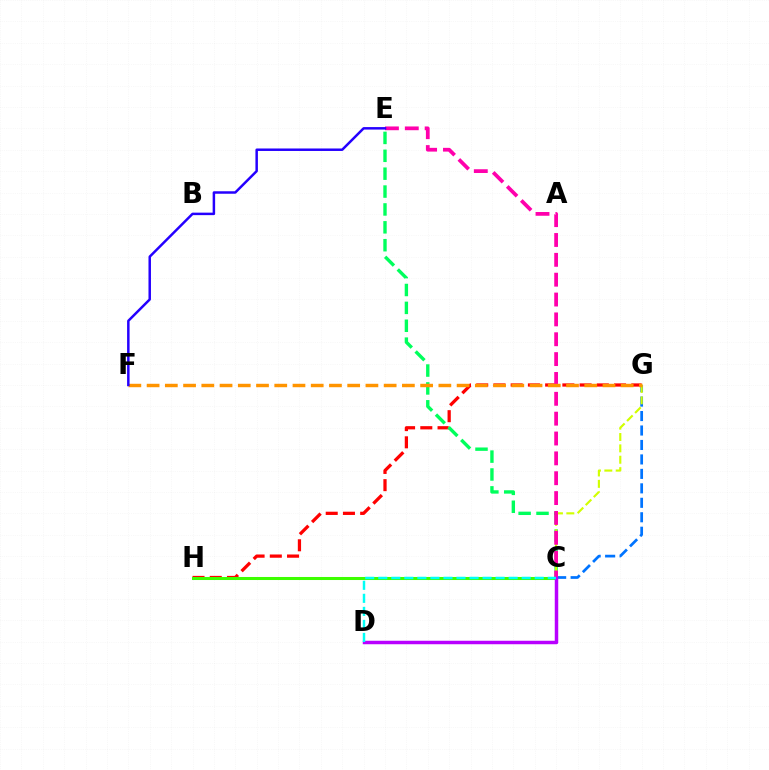{('C', 'G'): [{'color': '#0074ff', 'line_style': 'dashed', 'thickness': 1.96}, {'color': '#d1ff00', 'line_style': 'dashed', 'thickness': 1.55}], ('G', 'H'): [{'color': '#ff0000', 'line_style': 'dashed', 'thickness': 2.34}], ('C', 'E'): [{'color': '#00ff5c', 'line_style': 'dashed', 'thickness': 2.43}, {'color': '#ff00ac', 'line_style': 'dashed', 'thickness': 2.7}], ('C', 'H'): [{'color': '#3dff00', 'line_style': 'solid', 'thickness': 2.19}], ('F', 'G'): [{'color': '#ff9400', 'line_style': 'dashed', 'thickness': 2.48}], ('E', 'F'): [{'color': '#2500ff', 'line_style': 'solid', 'thickness': 1.79}], ('C', 'D'): [{'color': '#b900ff', 'line_style': 'solid', 'thickness': 2.5}, {'color': '#00fff6', 'line_style': 'dashed', 'thickness': 1.77}]}